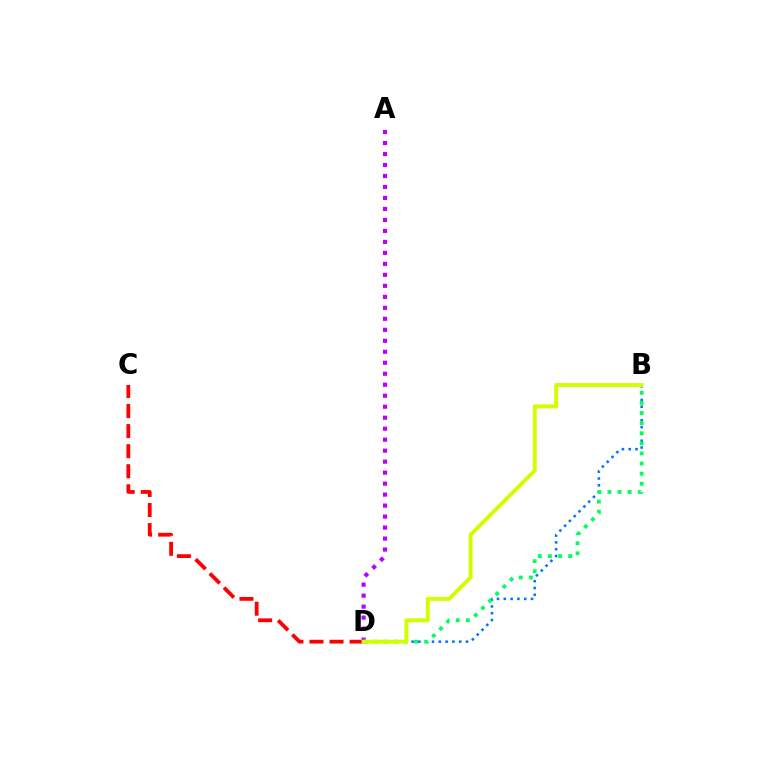{('C', 'D'): [{'color': '#ff0000', 'line_style': 'dashed', 'thickness': 2.73}], ('B', 'D'): [{'color': '#0074ff', 'line_style': 'dotted', 'thickness': 1.85}, {'color': '#00ff5c', 'line_style': 'dotted', 'thickness': 2.75}, {'color': '#d1ff00', 'line_style': 'solid', 'thickness': 2.83}], ('A', 'D'): [{'color': '#b900ff', 'line_style': 'dotted', 'thickness': 2.99}]}